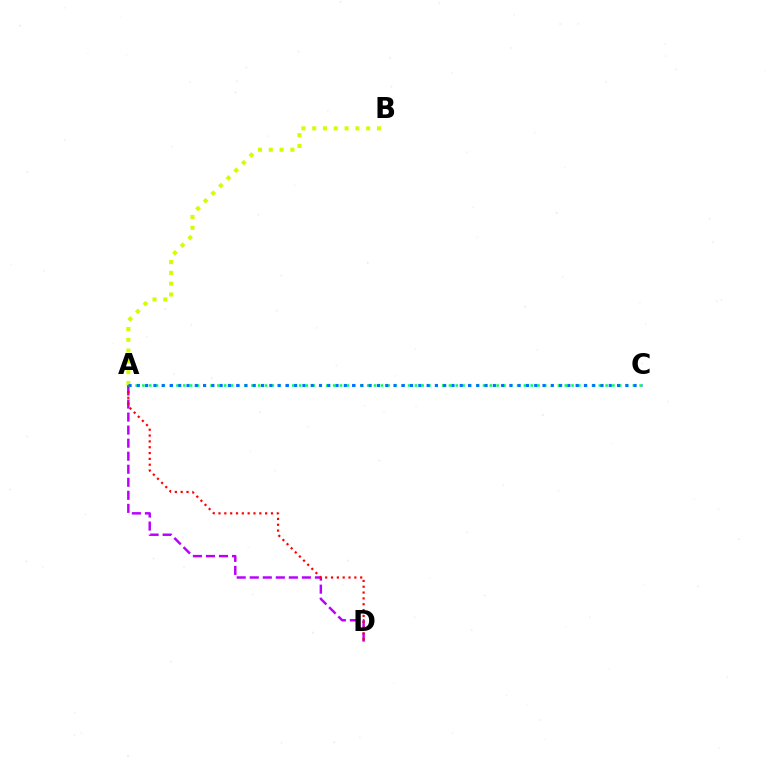{('A', 'D'): [{'color': '#b900ff', 'line_style': 'dashed', 'thickness': 1.77}, {'color': '#ff0000', 'line_style': 'dotted', 'thickness': 1.58}], ('A', 'C'): [{'color': '#00ff5c', 'line_style': 'dotted', 'thickness': 1.85}, {'color': '#0074ff', 'line_style': 'dotted', 'thickness': 2.25}], ('A', 'B'): [{'color': '#d1ff00', 'line_style': 'dotted', 'thickness': 2.93}]}